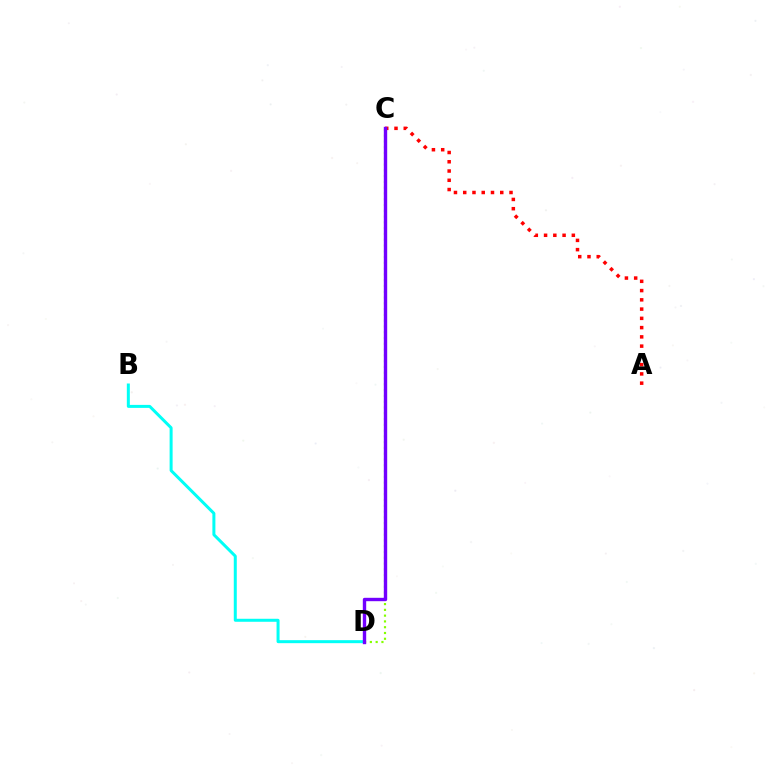{('A', 'C'): [{'color': '#ff0000', 'line_style': 'dotted', 'thickness': 2.52}], ('B', 'D'): [{'color': '#00fff6', 'line_style': 'solid', 'thickness': 2.16}], ('C', 'D'): [{'color': '#84ff00', 'line_style': 'dotted', 'thickness': 1.57}, {'color': '#7200ff', 'line_style': 'solid', 'thickness': 2.43}]}